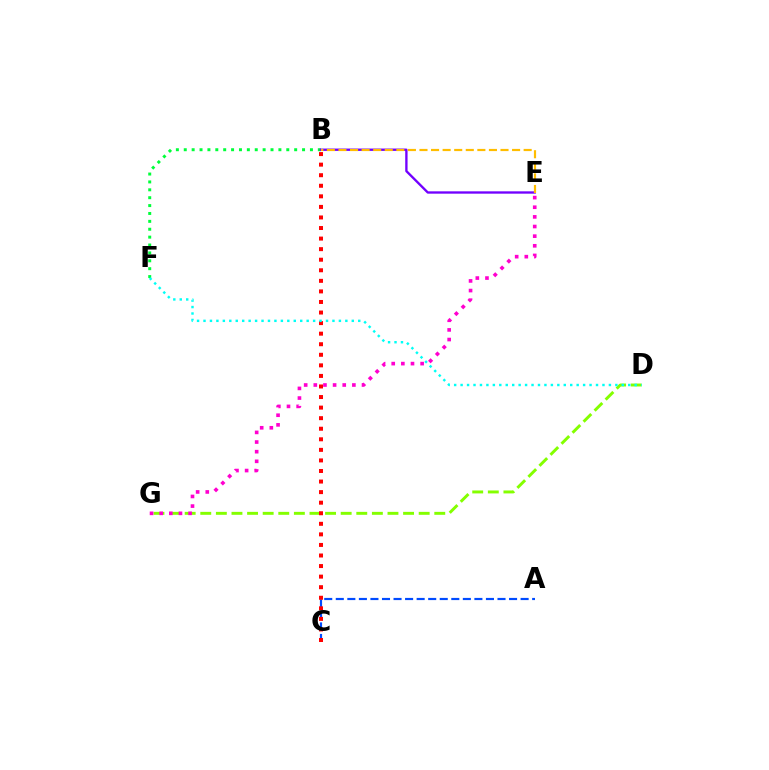{('A', 'C'): [{'color': '#004bff', 'line_style': 'dashed', 'thickness': 1.57}], ('D', 'G'): [{'color': '#84ff00', 'line_style': 'dashed', 'thickness': 2.12}], ('B', 'F'): [{'color': '#00ff39', 'line_style': 'dotted', 'thickness': 2.14}], ('B', 'C'): [{'color': '#ff0000', 'line_style': 'dotted', 'thickness': 2.87}], ('B', 'E'): [{'color': '#7200ff', 'line_style': 'solid', 'thickness': 1.69}, {'color': '#ffbd00', 'line_style': 'dashed', 'thickness': 1.57}], ('E', 'G'): [{'color': '#ff00cf', 'line_style': 'dotted', 'thickness': 2.62}], ('D', 'F'): [{'color': '#00fff6', 'line_style': 'dotted', 'thickness': 1.75}]}